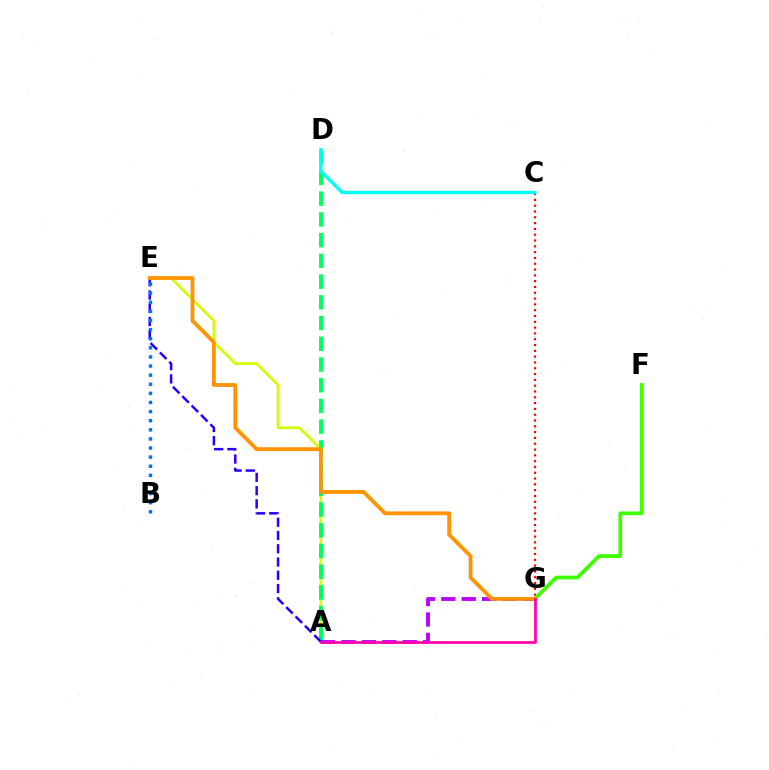{('C', 'G'): [{'color': '#ff0000', 'line_style': 'dotted', 'thickness': 1.58}], ('A', 'E'): [{'color': '#d1ff00', 'line_style': 'solid', 'thickness': 1.95}, {'color': '#2500ff', 'line_style': 'dashed', 'thickness': 1.8}], ('A', 'D'): [{'color': '#00ff5c', 'line_style': 'dashed', 'thickness': 2.82}], ('A', 'G'): [{'color': '#b900ff', 'line_style': 'dashed', 'thickness': 2.77}, {'color': '#ff00ac', 'line_style': 'solid', 'thickness': 1.96}], ('C', 'D'): [{'color': '#00fff6', 'line_style': 'solid', 'thickness': 2.41}], ('F', 'G'): [{'color': '#3dff00', 'line_style': 'solid', 'thickness': 2.69}], ('E', 'G'): [{'color': '#ff9400', 'line_style': 'solid', 'thickness': 2.74}], ('B', 'E'): [{'color': '#0074ff', 'line_style': 'dotted', 'thickness': 2.47}]}